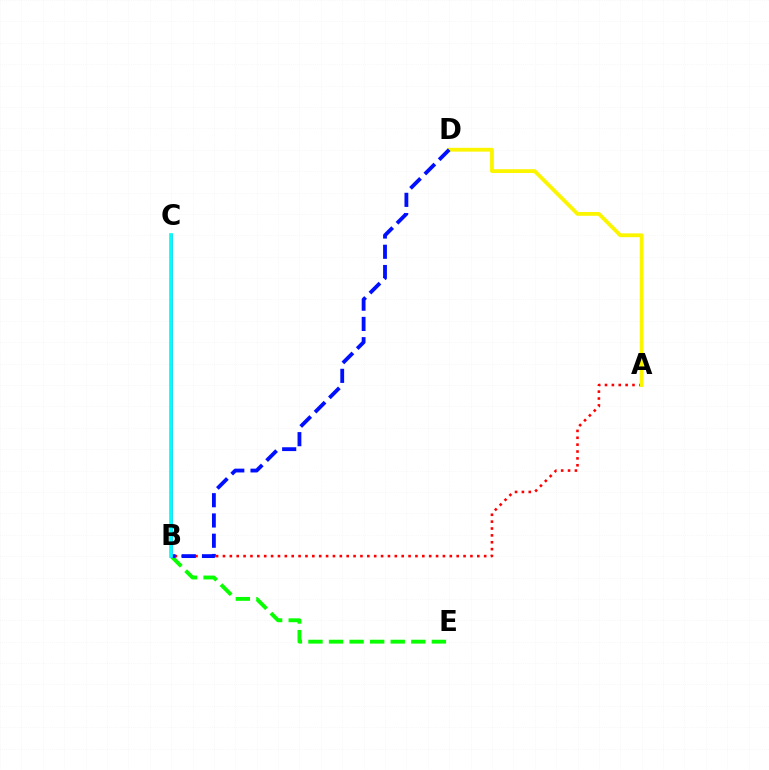{('B', 'E'): [{'color': '#08ff00', 'line_style': 'dashed', 'thickness': 2.79}], ('A', 'B'): [{'color': '#ff0000', 'line_style': 'dotted', 'thickness': 1.87}], ('A', 'D'): [{'color': '#fcf500', 'line_style': 'solid', 'thickness': 2.75}], ('B', 'C'): [{'color': '#ee00ff', 'line_style': 'solid', 'thickness': 2.13}, {'color': '#00fff6', 'line_style': 'solid', 'thickness': 2.67}], ('B', 'D'): [{'color': '#0010ff', 'line_style': 'dashed', 'thickness': 2.75}]}